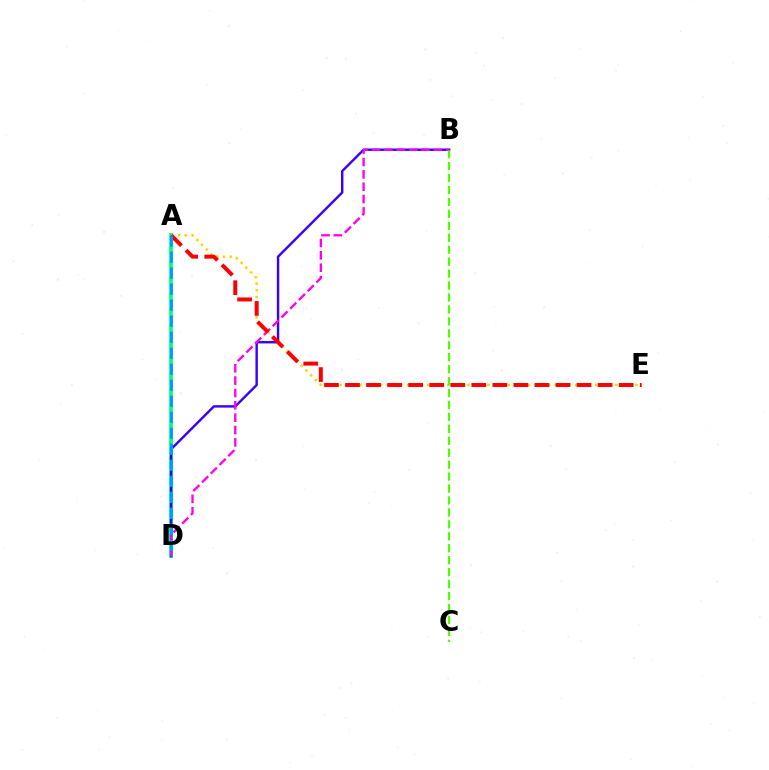{('A', 'D'): [{'color': '#00ff86', 'line_style': 'solid', 'thickness': 2.72}, {'color': '#009eff', 'line_style': 'dashed', 'thickness': 2.18}], ('B', 'D'): [{'color': '#3700ff', 'line_style': 'solid', 'thickness': 1.74}, {'color': '#ff00ed', 'line_style': 'dashed', 'thickness': 1.68}], ('A', 'E'): [{'color': '#ffd500', 'line_style': 'dotted', 'thickness': 1.83}, {'color': '#ff0000', 'line_style': 'dashed', 'thickness': 2.86}], ('B', 'C'): [{'color': '#4fff00', 'line_style': 'dashed', 'thickness': 1.62}]}